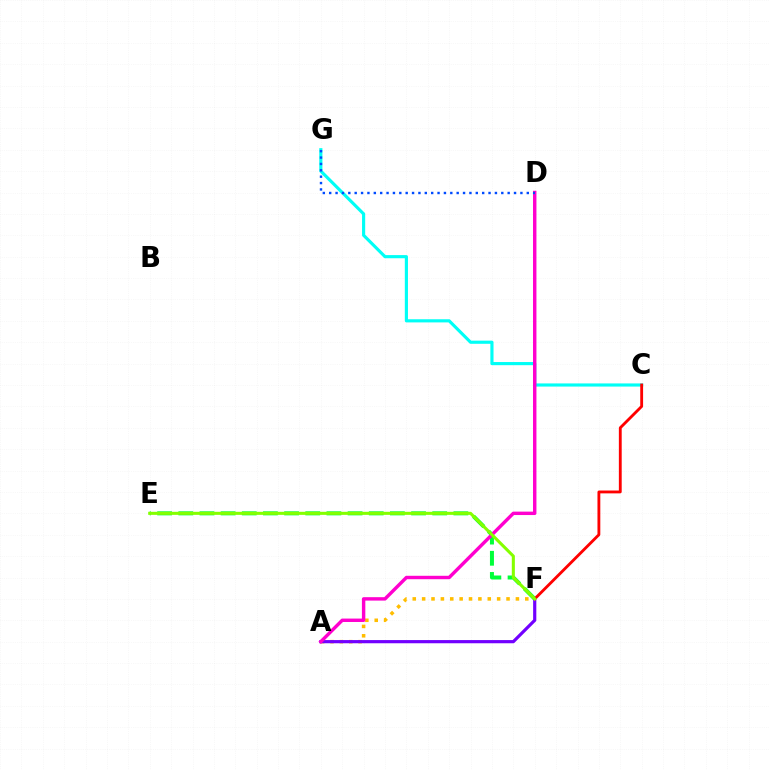{('C', 'G'): [{'color': '#00fff6', 'line_style': 'solid', 'thickness': 2.27}], ('E', 'F'): [{'color': '#00ff39', 'line_style': 'dashed', 'thickness': 2.87}, {'color': '#84ff00', 'line_style': 'solid', 'thickness': 2.21}], ('A', 'F'): [{'color': '#ffbd00', 'line_style': 'dotted', 'thickness': 2.55}, {'color': '#7200ff', 'line_style': 'solid', 'thickness': 2.29}], ('A', 'D'): [{'color': '#ff00cf', 'line_style': 'solid', 'thickness': 2.46}], ('C', 'F'): [{'color': '#ff0000', 'line_style': 'solid', 'thickness': 2.05}], ('D', 'G'): [{'color': '#004bff', 'line_style': 'dotted', 'thickness': 1.73}]}